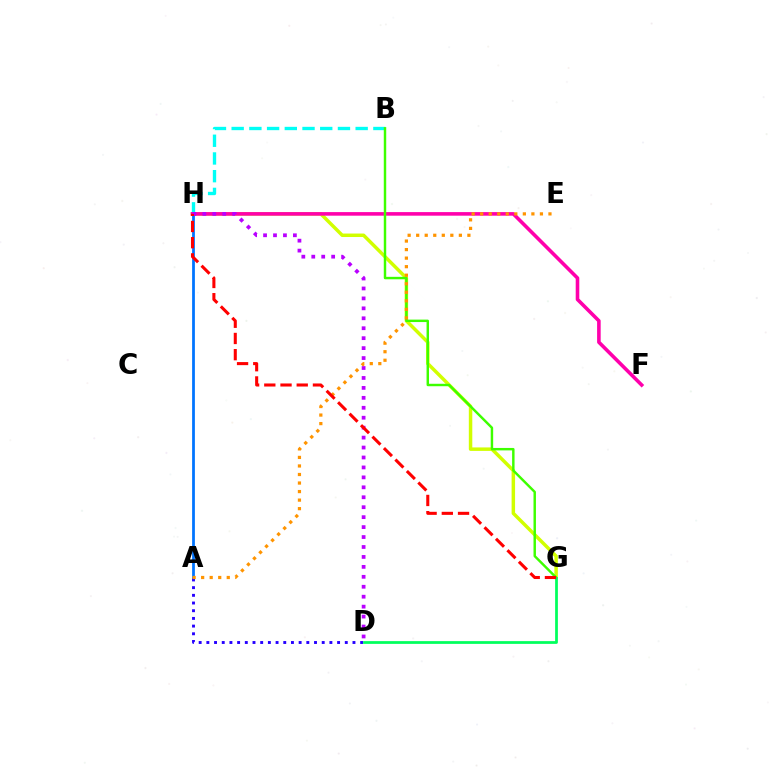{('G', 'H'): [{'color': '#d1ff00', 'line_style': 'solid', 'thickness': 2.5}, {'color': '#ff0000', 'line_style': 'dashed', 'thickness': 2.2}], ('A', 'H'): [{'color': '#0074ff', 'line_style': 'solid', 'thickness': 1.99}], ('A', 'D'): [{'color': '#2500ff', 'line_style': 'dotted', 'thickness': 2.09}], ('B', 'H'): [{'color': '#00fff6', 'line_style': 'dashed', 'thickness': 2.41}], ('F', 'H'): [{'color': '#ff00ac', 'line_style': 'solid', 'thickness': 2.58}], ('B', 'G'): [{'color': '#3dff00', 'line_style': 'solid', 'thickness': 1.76}], ('D', 'H'): [{'color': '#b900ff', 'line_style': 'dotted', 'thickness': 2.7}], ('D', 'G'): [{'color': '#00ff5c', 'line_style': 'solid', 'thickness': 1.98}], ('A', 'E'): [{'color': '#ff9400', 'line_style': 'dotted', 'thickness': 2.32}]}